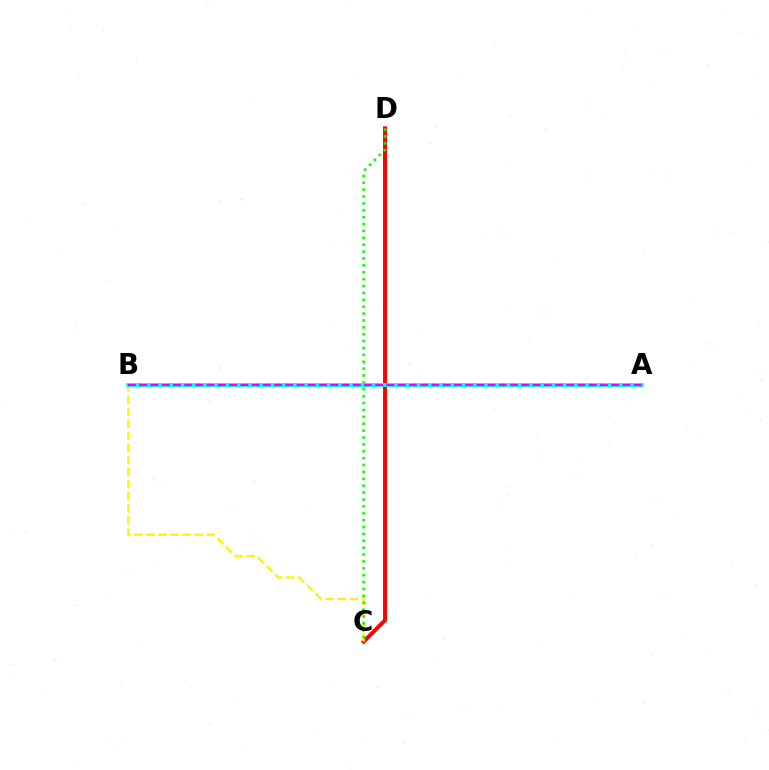{('C', 'D'): [{'color': '#ff0000', 'line_style': 'solid', 'thickness': 2.83}, {'color': '#08ff00', 'line_style': 'dotted', 'thickness': 1.87}], ('B', 'C'): [{'color': '#fcf500', 'line_style': 'dashed', 'thickness': 1.64}], ('A', 'B'): [{'color': '#0010ff', 'line_style': 'dotted', 'thickness': 2.66}, {'color': '#00fff6', 'line_style': 'solid', 'thickness': 2.76}, {'color': '#ee00ff', 'line_style': 'dashed', 'thickness': 1.53}]}